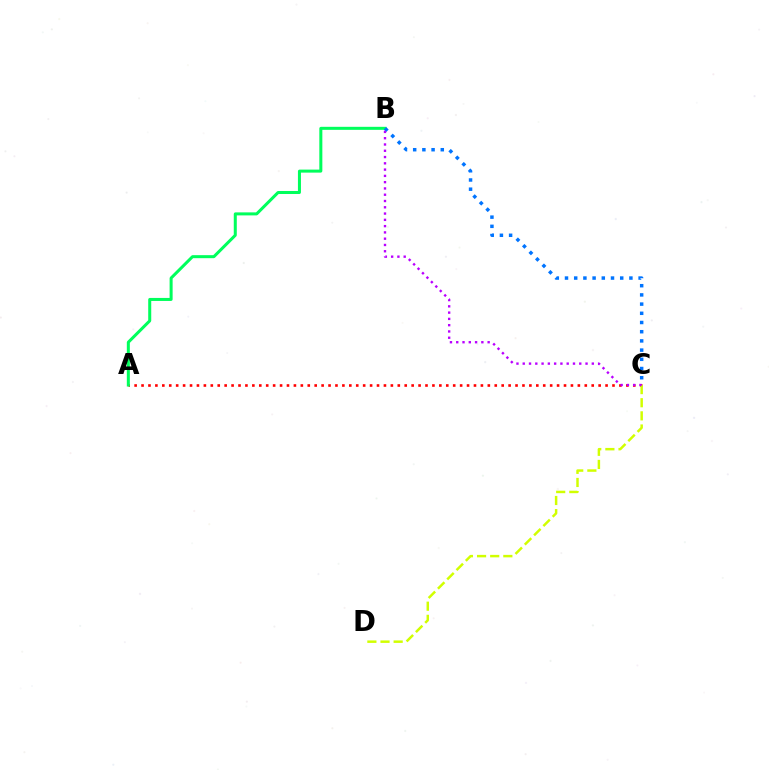{('A', 'C'): [{'color': '#ff0000', 'line_style': 'dotted', 'thickness': 1.88}], ('C', 'D'): [{'color': '#d1ff00', 'line_style': 'dashed', 'thickness': 1.78}], ('A', 'B'): [{'color': '#00ff5c', 'line_style': 'solid', 'thickness': 2.18}], ('B', 'C'): [{'color': '#0074ff', 'line_style': 'dotted', 'thickness': 2.5}, {'color': '#b900ff', 'line_style': 'dotted', 'thickness': 1.71}]}